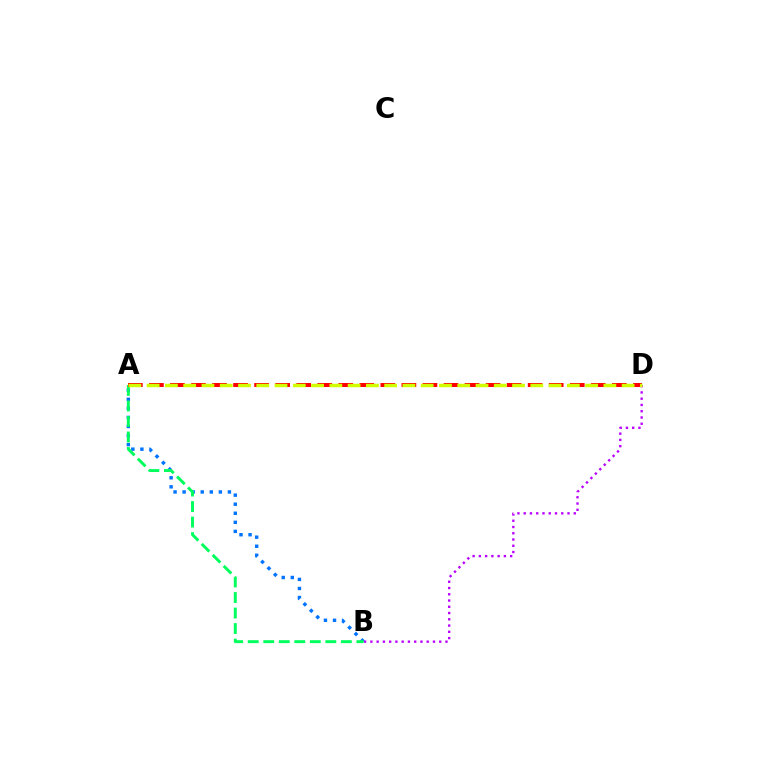{('A', 'B'): [{'color': '#0074ff', 'line_style': 'dotted', 'thickness': 2.46}, {'color': '#00ff5c', 'line_style': 'dashed', 'thickness': 2.11}], ('B', 'D'): [{'color': '#b900ff', 'line_style': 'dotted', 'thickness': 1.7}], ('A', 'D'): [{'color': '#ff0000', 'line_style': 'dashed', 'thickness': 2.86}, {'color': '#d1ff00', 'line_style': 'dashed', 'thickness': 2.48}]}